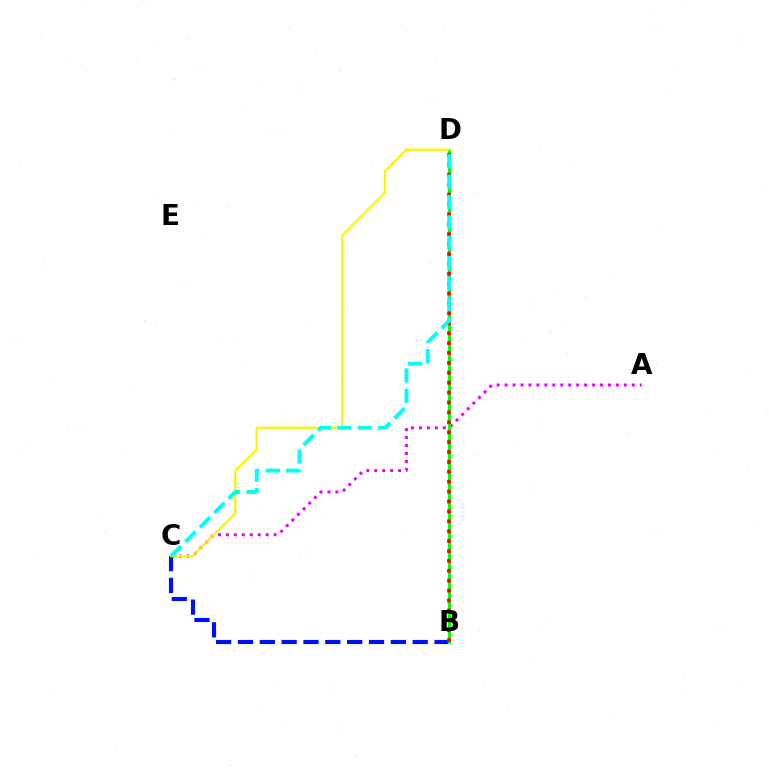{('A', 'C'): [{'color': '#ee00ff', 'line_style': 'dotted', 'thickness': 2.16}], ('B', 'C'): [{'color': '#0010ff', 'line_style': 'dashed', 'thickness': 2.97}], ('B', 'D'): [{'color': '#08ff00', 'line_style': 'solid', 'thickness': 2.22}, {'color': '#ff0000', 'line_style': 'dotted', 'thickness': 2.69}], ('C', 'D'): [{'color': '#fcf500', 'line_style': 'solid', 'thickness': 1.59}, {'color': '#00fff6', 'line_style': 'dashed', 'thickness': 2.77}]}